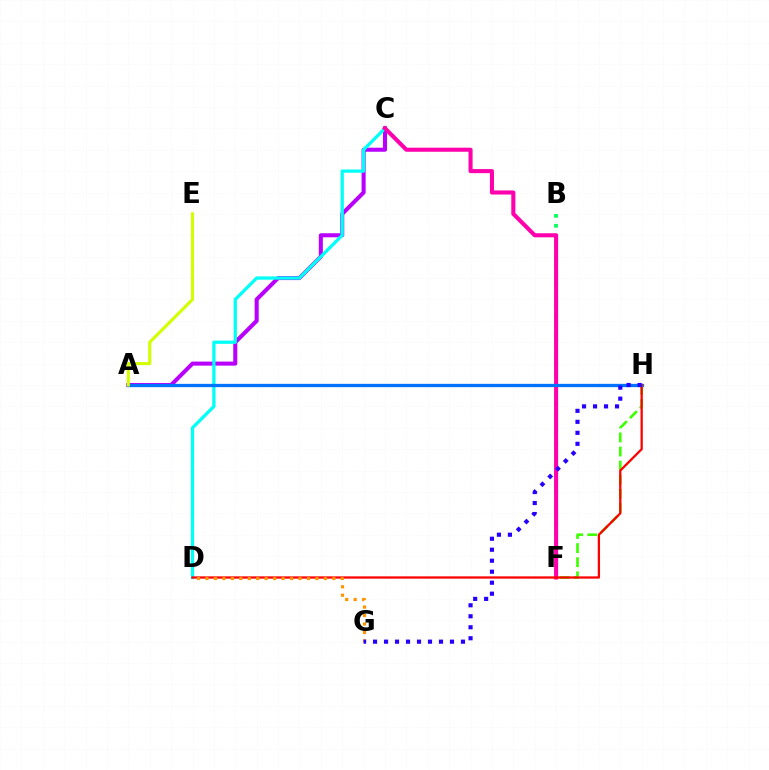{('A', 'C'): [{'color': '#b900ff', 'line_style': 'solid', 'thickness': 2.92}], ('C', 'D'): [{'color': '#00fff6', 'line_style': 'solid', 'thickness': 2.35}], ('B', 'F'): [{'color': '#00ff5c', 'line_style': 'dotted', 'thickness': 2.69}], ('C', 'F'): [{'color': '#ff00ac', 'line_style': 'solid', 'thickness': 2.93}], ('A', 'H'): [{'color': '#0074ff', 'line_style': 'solid', 'thickness': 2.37}], ('F', 'H'): [{'color': '#3dff00', 'line_style': 'dashed', 'thickness': 1.91}], ('D', 'H'): [{'color': '#ff0000', 'line_style': 'solid', 'thickness': 1.64}], ('D', 'G'): [{'color': '#ff9400', 'line_style': 'dotted', 'thickness': 2.3}], ('A', 'E'): [{'color': '#d1ff00', 'line_style': 'solid', 'thickness': 2.22}], ('G', 'H'): [{'color': '#2500ff', 'line_style': 'dotted', 'thickness': 2.99}]}